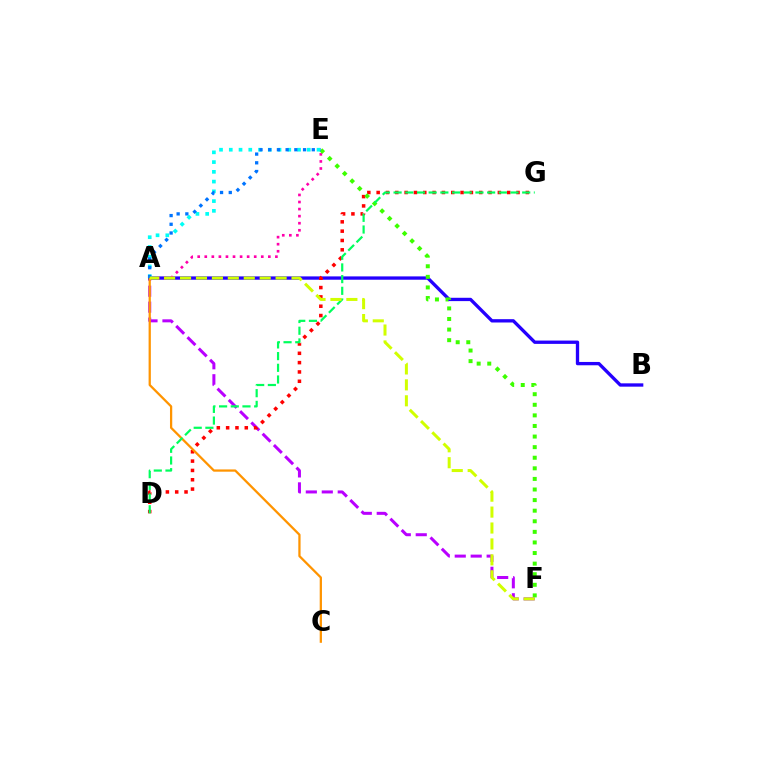{('A', 'F'): [{'color': '#b900ff', 'line_style': 'dashed', 'thickness': 2.17}, {'color': '#d1ff00', 'line_style': 'dashed', 'thickness': 2.16}], ('A', 'B'): [{'color': '#2500ff', 'line_style': 'solid', 'thickness': 2.39}], ('D', 'G'): [{'color': '#ff0000', 'line_style': 'dotted', 'thickness': 2.53}, {'color': '#00ff5c', 'line_style': 'dashed', 'thickness': 1.59}], ('A', 'E'): [{'color': '#ff00ac', 'line_style': 'dotted', 'thickness': 1.92}, {'color': '#00fff6', 'line_style': 'dotted', 'thickness': 2.65}, {'color': '#0074ff', 'line_style': 'dotted', 'thickness': 2.37}], ('E', 'F'): [{'color': '#3dff00', 'line_style': 'dotted', 'thickness': 2.88}], ('A', 'C'): [{'color': '#ff9400', 'line_style': 'solid', 'thickness': 1.63}]}